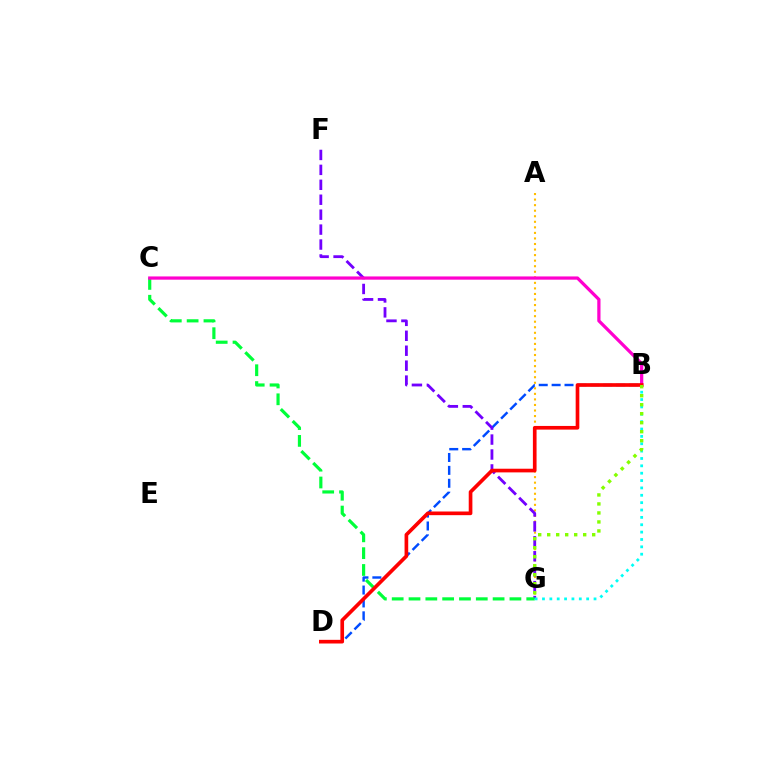{('B', 'D'): [{'color': '#004bff', 'line_style': 'dashed', 'thickness': 1.75}, {'color': '#ff0000', 'line_style': 'solid', 'thickness': 2.64}], ('A', 'G'): [{'color': '#ffbd00', 'line_style': 'dotted', 'thickness': 1.51}], ('F', 'G'): [{'color': '#7200ff', 'line_style': 'dashed', 'thickness': 2.03}], ('C', 'G'): [{'color': '#00ff39', 'line_style': 'dashed', 'thickness': 2.28}], ('B', 'C'): [{'color': '#ff00cf', 'line_style': 'solid', 'thickness': 2.33}], ('B', 'G'): [{'color': '#00fff6', 'line_style': 'dotted', 'thickness': 2.0}, {'color': '#84ff00', 'line_style': 'dotted', 'thickness': 2.44}]}